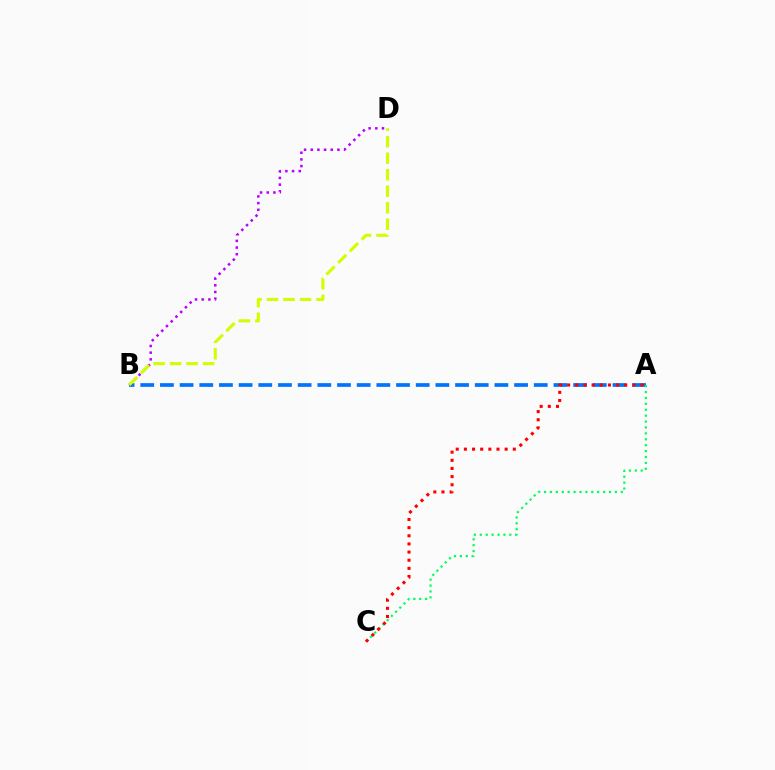{('A', 'B'): [{'color': '#0074ff', 'line_style': 'dashed', 'thickness': 2.67}], ('B', 'D'): [{'color': '#b900ff', 'line_style': 'dotted', 'thickness': 1.81}, {'color': '#d1ff00', 'line_style': 'dashed', 'thickness': 2.24}], ('A', 'C'): [{'color': '#00ff5c', 'line_style': 'dotted', 'thickness': 1.6}, {'color': '#ff0000', 'line_style': 'dotted', 'thickness': 2.21}]}